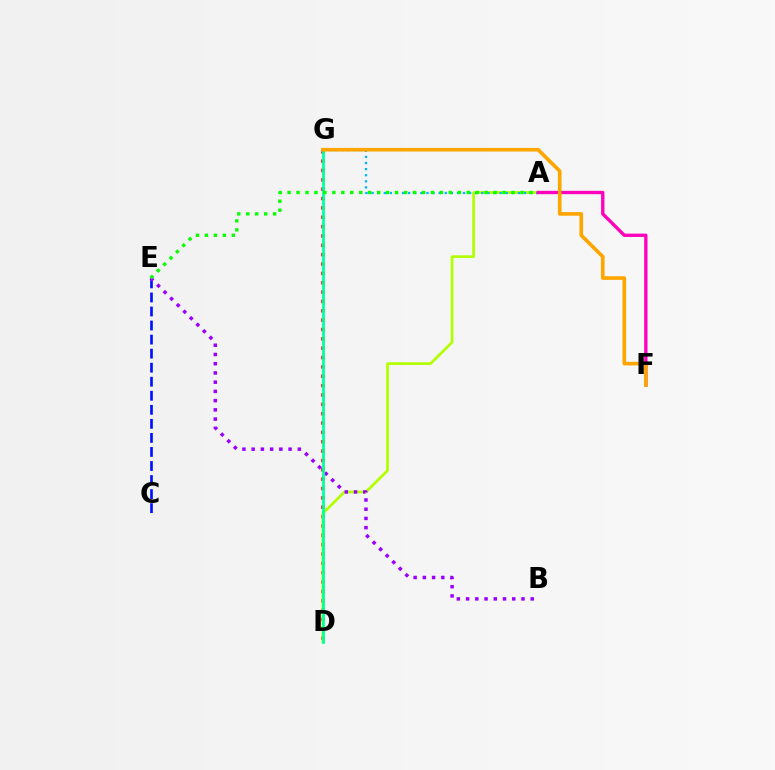{('D', 'G'): [{'color': '#ff0000', 'line_style': 'dotted', 'thickness': 2.54}, {'color': '#00ff9d', 'line_style': 'solid', 'thickness': 1.98}], ('A', 'D'): [{'color': '#b3ff00', 'line_style': 'solid', 'thickness': 1.96}], ('A', 'G'): [{'color': '#00b5ff', 'line_style': 'dotted', 'thickness': 1.66}], ('C', 'E'): [{'color': '#0010ff', 'line_style': 'dashed', 'thickness': 1.91}], ('B', 'E'): [{'color': '#9b00ff', 'line_style': 'dotted', 'thickness': 2.51}], ('A', 'F'): [{'color': '#ff00bd', 'line_style': 'solid', 'thickness': 2.41}], ('A', 'E'): [{'color': '#08ff00', 'line_style': 'dotted', 'thickness': 2.43}], ('F', 'G'): [{'color': '#ffa500', 'line_style': 'solid', 'thickness': 2.62}]}